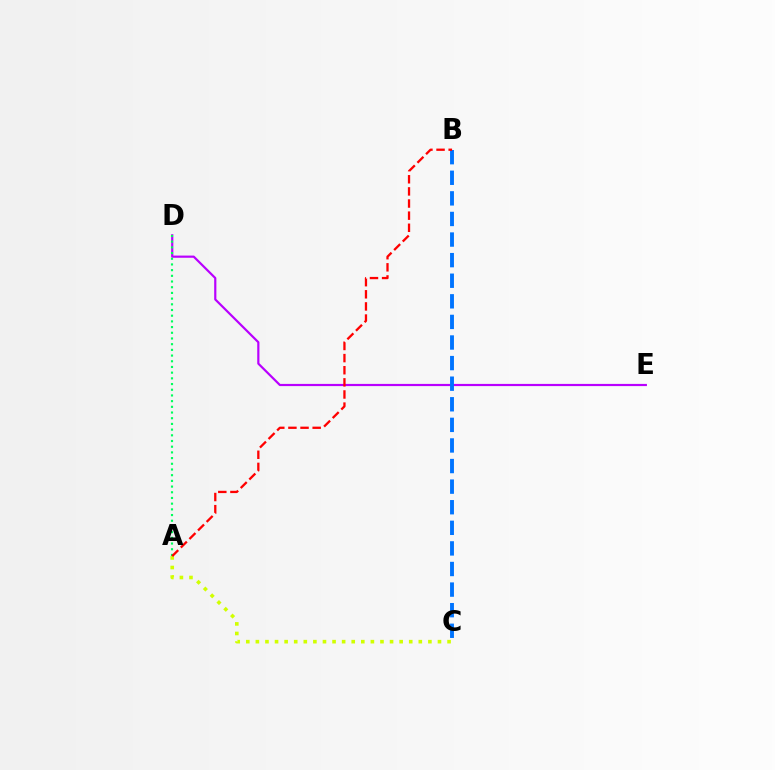{('D', 'E'): [{'color': '#b900ff', 'line_style': 'solid', 'thickness': 1.57}], ('A', 'D'): [{'color': '#00ff5c', 'line_style': 'dotted', 'thickness': 1.55}], ('B', 'C'): [{'color': '#0074ff', 'line_style': 'dashed', 'thickness': 2.8}], ('A', 'C'): [{'color': '#d1ff00', 'line_style': 'dotted', 'thickness': 2.6}], ('A', 'B'): [{'color': '#ff0000', 'line_style': 'dashed', 'thickness': 1.65}]}